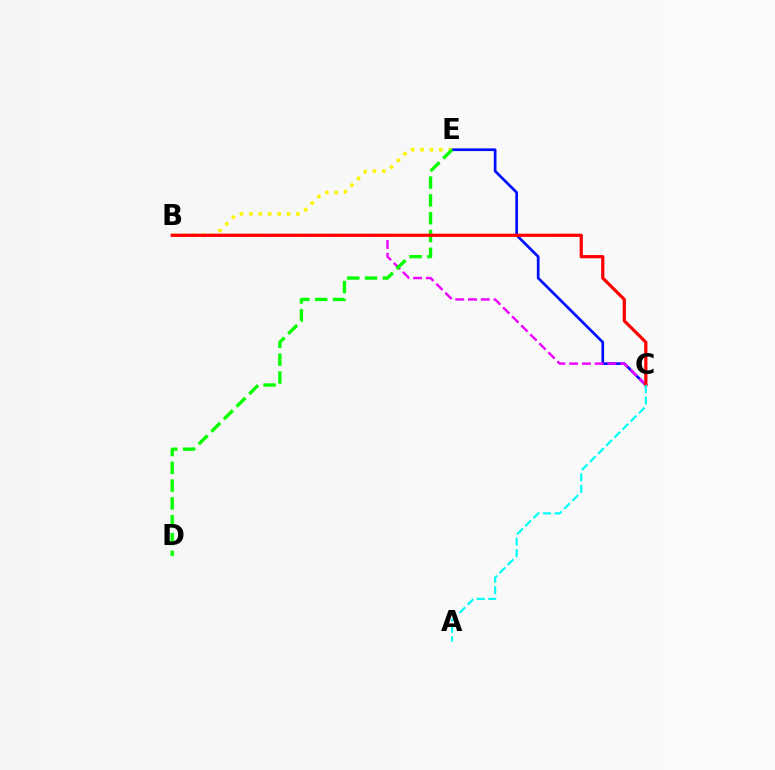{('C', 'E'): [{'color': '#0010ff', 'line_style': 'solid', 'thickness': 1.95}], ('B', 'E'): [{'color': '#fcf500', 'line_style': 'dotted', 'thickness': 2.56}], ('B', 'C'): [{'color': '#ee00ff', 'line_style': 'dashed', 'thickness': 1.73}, {'color': '#ff0000', 'line_style': 'solid', 'thickness': 2.31}], ('D', 'E'): [{'color': '#08ff00', 'line_style': 'dashed', 'thickness': 2.42}], ('A', 'C'): [{'color': '#00fff6', 'line_style': 'dashed', 'thickness': 1.57}]}